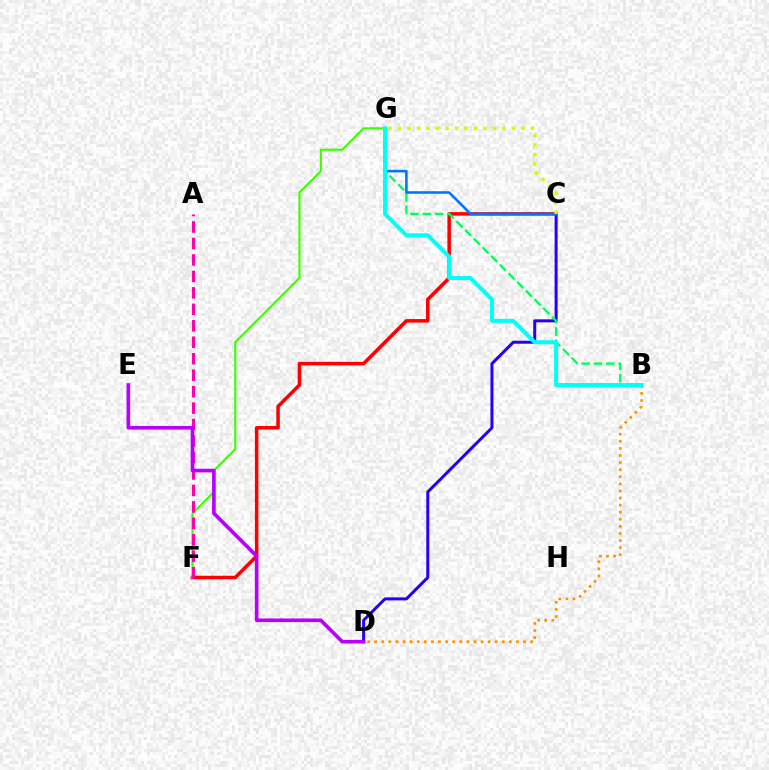{('C', 'D'): [{'color': '#2500ff', 'line_style': 'solid', 'thickness': 2.16}], ('C', 'F'): [{'color': '#ff0000', 'line_style': 'solid', 'thickness': 2.53}], ('F', 'G'): [{'color': '#3dff00', 'line_style': 'solid', 'thickness': 1.54}], ('B', 'G'): [{'color': '#00ff5c', 'line_style': 'dashed', 'thickness': 1.67}, {'color': '#00fff6', 'line_style': 'solid', 'thickness': 2.88}], ('A', 'F'): [{'color': '#ff00ac', 'line_style': 'dashed', 'thickness': 2.24}], ('D', 'E'): [{'color': '#b900ff', 'line_style': 'solid', 'thickness': 2.62}], ('B', 'D'): [{'color': '#ff9400', 'line_style': 'dotted', 'thickness': 1.93}], ('C', 'G'): [{'color': '#0074ff', 'line_style': 'solid', 'thickness': 1.84}, {'color': '#d1ff00', 'line_style': 'dotted', 'thickness': 2.58}]}